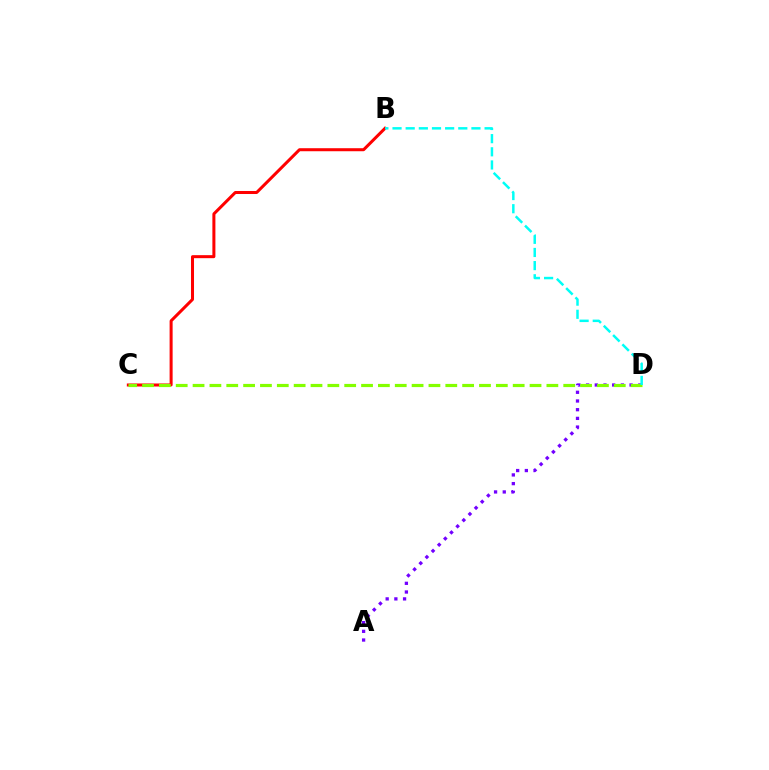{('A', 'D'): [{'color': '#7200ff', 'line_style': 'dotted', 'thickness': 2.36}], ('B', 'C'): [{'color': '#ff0000', 'line_style': 'solid', 'thickness': 2.17}], ('C', 'D'): [{'color': '#84ff00', 'line_style': 'dashed', 'thickness': 2.29}], ('B', 'D'): [{'color': '#00fff6', 'line_style': 'dashed', 'thickness': 1.79}]}